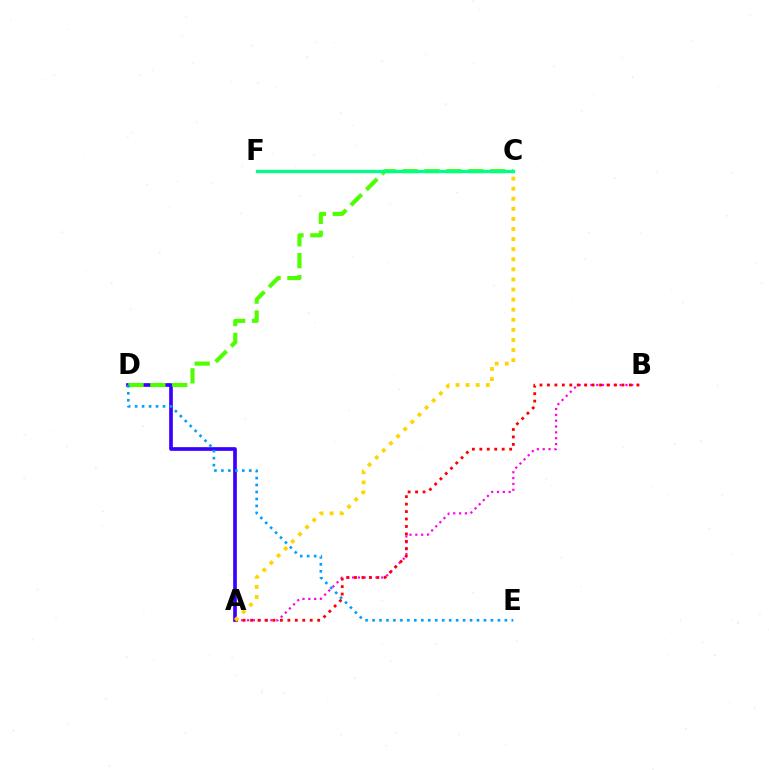{('A', 'D'): [{'color': '#3700ff', 'line_style': 'solid', 'thickness': 2.65}], ('C', 'D'): [{'color': '#4fff00', 'line_style': 'dashed', 'thickness': 2.97}], ('D', 'E'): [{'color': '#009eff', 'line_style': 'dotted', 'thickness': 1.89}], ('C', 'F'): [{'color': '#00ff86', 'line_style': 'solid', 'thickness': 2.36}], ('A', 'B'): [{'color': '#ff00ed', 'line_style': 'dotted', 'thickness': 1.59}, {'color': '#ff0000', 'line_style': 'dotted', 'thickness': 2.02}], ('A', 'C'): [{'color': '#ffd500', 'line_style': 'dotted', 'thickness': 2.74}]}